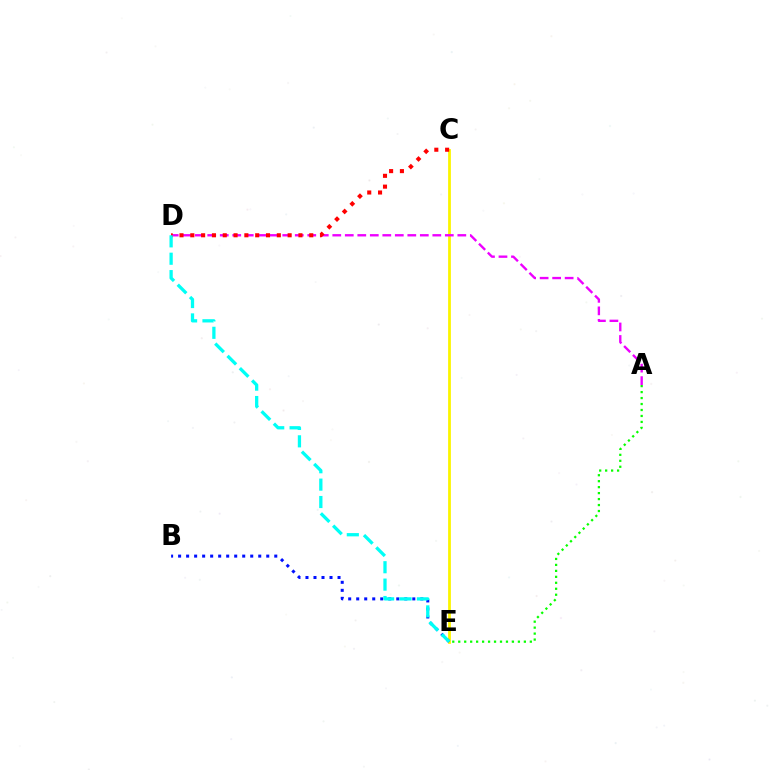{('C', 'E'): [{'color': '#fcf500', 'line_style': 'solid', 'thickness': 2.01}], ('A', 'D'): [{'color': '#ee00ff', 'line_style': 'dashed', 'thickness': 1.7}], ('A', 'E'): [{'color': '#08ff00', 'line_style': 'dotted', 'thickness': 1.62}], ('B', 'E'): [{'color': '#0010ff', 'line_style': 'dotted', 'thickness': 2.18}], ('C', 'D'): [{'color': '#ff0000', 'line_style': 'dotted', 'thickness': 2.94}], ('D', 'E'): [{'color': '#00fff6', 'line_style': 'dashed', 'thickness': 2.36}]}